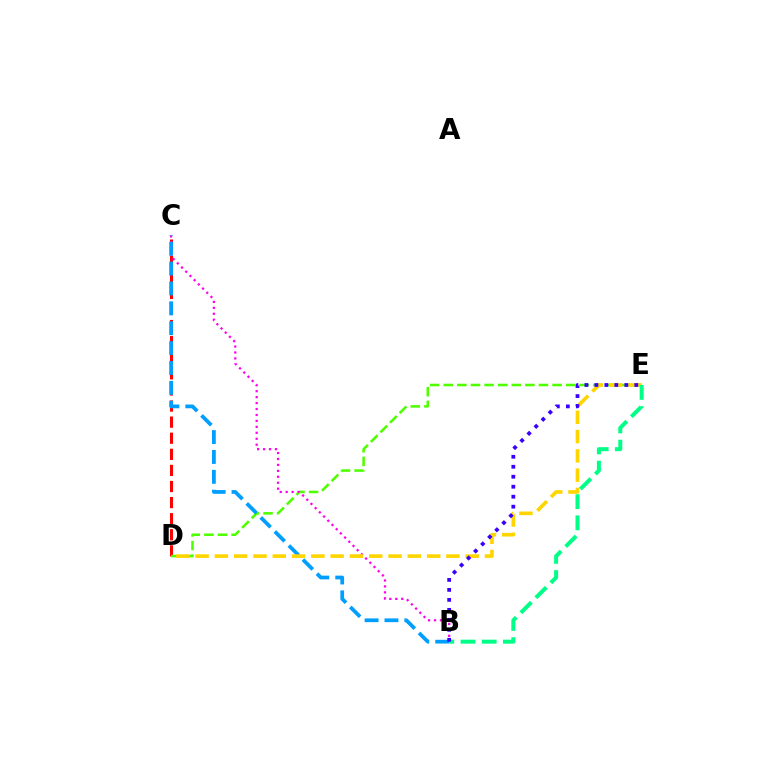{('C', 'D'): [{'color': '#ff0000', 'line_style': 'dashed', 'thickness': 2.19}], ('D', 'E'): [{'color': '#4fff00', 'line_style': 'dashed', 'thickness': 1.85}, {'color': '#ffd500', 'line_style': 'dashed', 'thickness': 2.62}], ('B', 'C'): [{'color': '#ff00ed', 'line_style': 'dotted', 'thickness': 1.62}, {'color': '#009eff', 'line_style': 'dashed', 'thickness': 2.7}], ('B', 'E'): [{'color': '#00ff86', 'line_style': 'dashed', 'thickness': 2.88}, {'color': '#3700ff', 'line_style': 'dotted', 'thickness': 2.71}]}